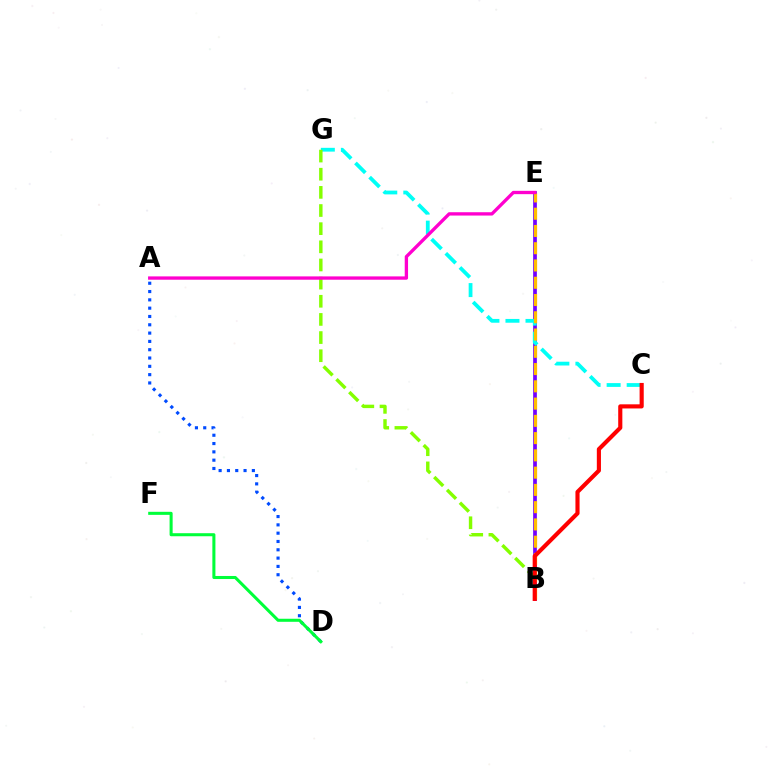{('B', 'E'): [{'color': '#7200ff', 'line_style': 'solid', 'thickness': 2.67}, {'color': '#ffbd00', 'line_style': 'dashed', 'thickness': 2.35}], ('C', 'G'): [{'color': '#00fff6', 'line_style': 'dashed', 'thickness': 2.72}], ('B', 'G'): [{'color': '#84ff00', 'line_style': 'dashed', 'thickness': 2.47}], ('B', 'C'): [{'color': '#ff0000', 'line_style': 'solid', 'thickness': 2.97}], ('A', 'D'): [{'color': '#004bff', 'line_style': 'dotted', 'thickness': 2.26}], ('A', 'E'): [{'color': '#ff00cf', 'line_style': 'solid', 'thickness': 2.39}], ('D', 'F'): [{'color': '#00ff39', 'line_style': 'solid', 'thickness': 2.2}]}